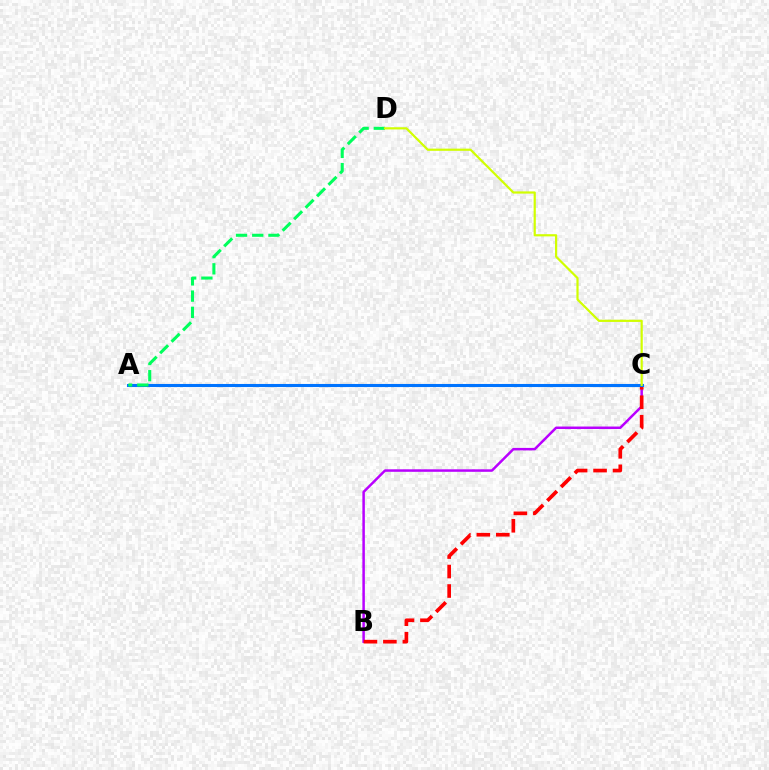{('B', 'C'): [{'color': '#b900ff', 'line_style': 'solid', 'thickness': 1.8}, {'color': '#ff0000', 'line_style': 'dashed', 'thickness': 2.65}], ('A', 'C'): [{'color': '#0074ff', 'line_style': 'solid', 'thickness': 2.21}], ('A', 'D'): [{'color': '#00ff5c', 'line_style': 'dashed', 'thickness': 2.2}], ('C', 'D'): [{'color': '#d1ff00', 'line_style': 'solid', 'thickness': 1.58}]}